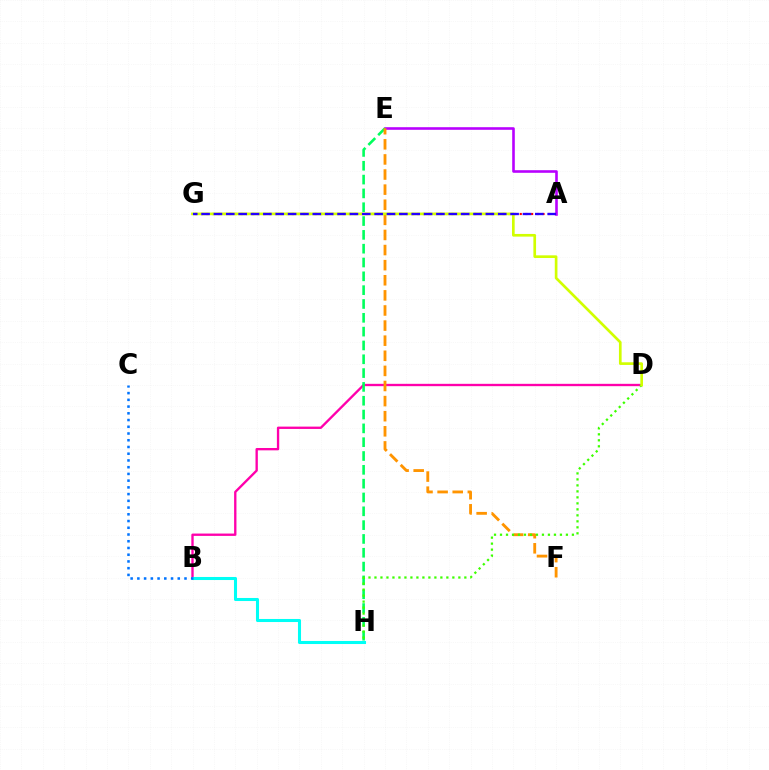{('B', 'D'): [{'color': '#ff00ac', 'line_style': 'solid', 'thickness': 1.69}], ('A', 'G'): [{'color': '#ff0000', 'line_style': 'dotted', 'thickness': 1.55}, {'color': '#2500ff', 'line_style': 'dashed', 'thickness': 1.68}], ('A', 'E'): [{'color': '#b900ff', 'line_style': 'solid', 'thickness': 1.87}], ('E', 'H'): [{'color': '#00ff5c', 'line_style': 'dashed', 'thickness': 1.88}], ('E', 'F'): [{'color': '#ff9400', 'line_style': 'dashed', 'thickness': 2.05}], ('D', 'H'): [{'color': '#3dff00', 'line_style': 'dotted', 'thickness': 1.63}], ('B', 'H'): [{'color': '#00fff6', 'line_style': 'solid', 'thickness': 2.2}], ('D', 'G'): [{'color': '#d1ff00', 'line_style': 'solid', 'thickness': 1.92}], ('B', 'C'): [{'color': '#0074ff', 'line_style': 'dotted', 'thickness': 1.83}]}